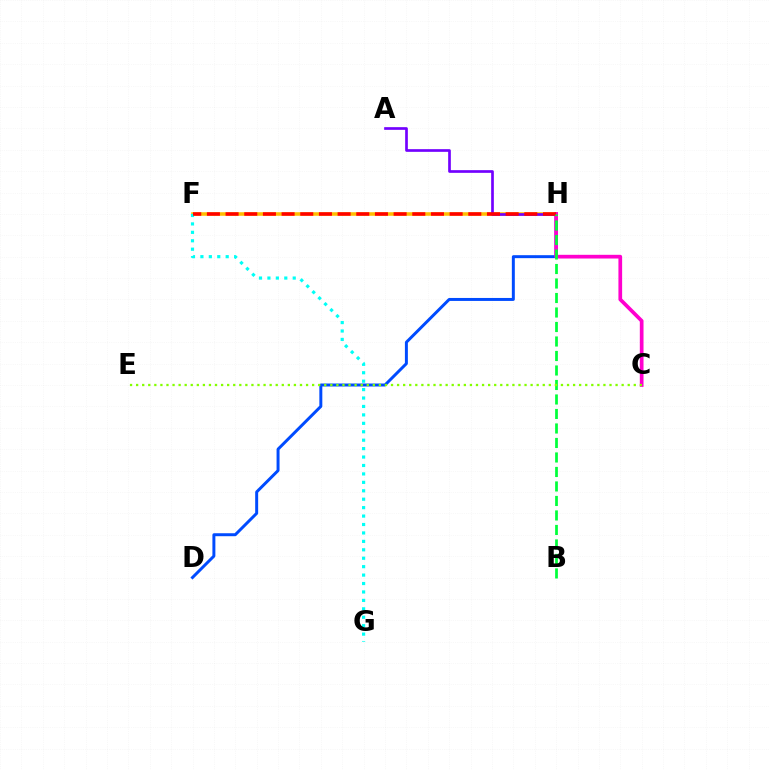{('D', 'H'): [{'color': '#004bff', 'line_style': 'solid', 'thickness': 2.14}], ('F', 'H'): [{'color': '#ffbd00', 'line_style': 'solid', 'thickness': 2.57}, {'color': '#ff0000', 'line_style': 'dashed', 'thickness': 2.54}], ('F', 'G'): [{'color': '#00fff6', 'line_style': 'dotted', 'thickness': 2.29}], ('A', 'H'): [{'color': '#7200ff', 'line_style': 'solid', 'thickness': 1.93}], ('C', 'H'): [{'color': '#ff00cf', 'line_style': 'solid', 'thickness': 2.67}], ('B', 'H'): [{'color': '#00ff39', 'line_style': 'dashed', 'thickness': 1.97}], ('C', 'E'): [{'color': '#84ff00', 'line_style': 'dotted', 'thickness': 1.65}]}